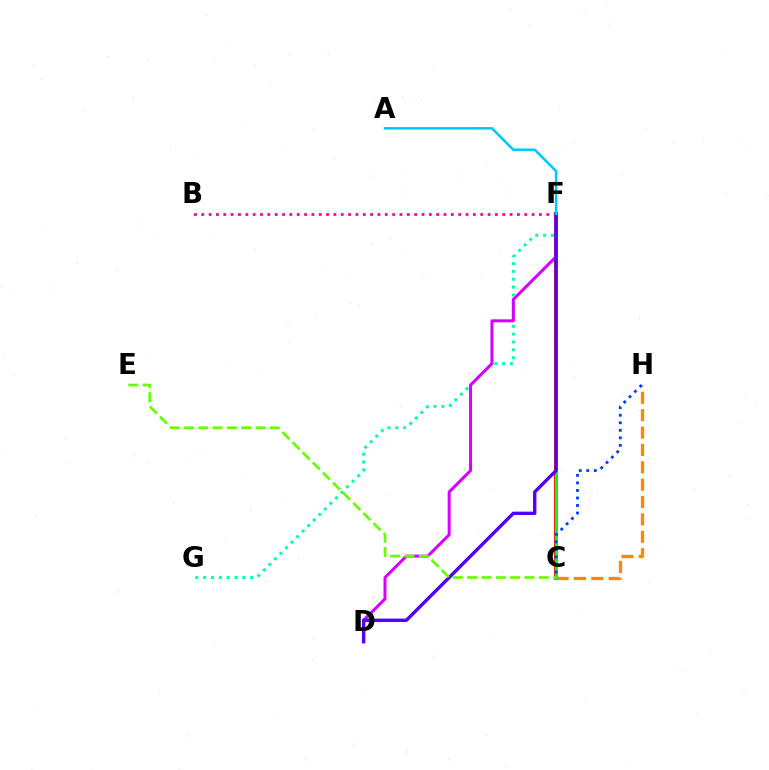{('B', 'F'): [{'color': '#ff00a0', 'line_style': 'dotted', 'thickness': 1.99}], ('C', 'F'): [{'color': '#eeff00', 'line_style': 'solid', 'thickness': 2.88}, {'color': '#ff0000', 'line_style': 'solid', 'thickness': 2.67}, {'color': '#00ff27', 'line_style': 'solid', 'thickness': 2.04}], ('C', 'H'): [{'color': '#ff8800', 'line_style': 'dashed', 'thickness': 2.36}, {'color': '#003fff', 'line_style': 'dotted', 'thickness': 2.05}], ('F', 'G'): [{'color': '#00ffaf', 'line_style': 'dotted', 'thickness': 2.13}], ('D', 'F'): [{'color': '#d600ff', 'line_style': 'solid', 'thickness': 2.17}, {'color': '#4f00ff', 'line_style': 'solid', 'thickness': 2.42}], ('A', 'F'): [{'color': '#00c7ff', 'line_style': 'solid', 'thickness': 1.82}], ('C', 'E'): [{'color': '#66ff00', 'line_style': 'dashed', 'thickness': 1.94}]}